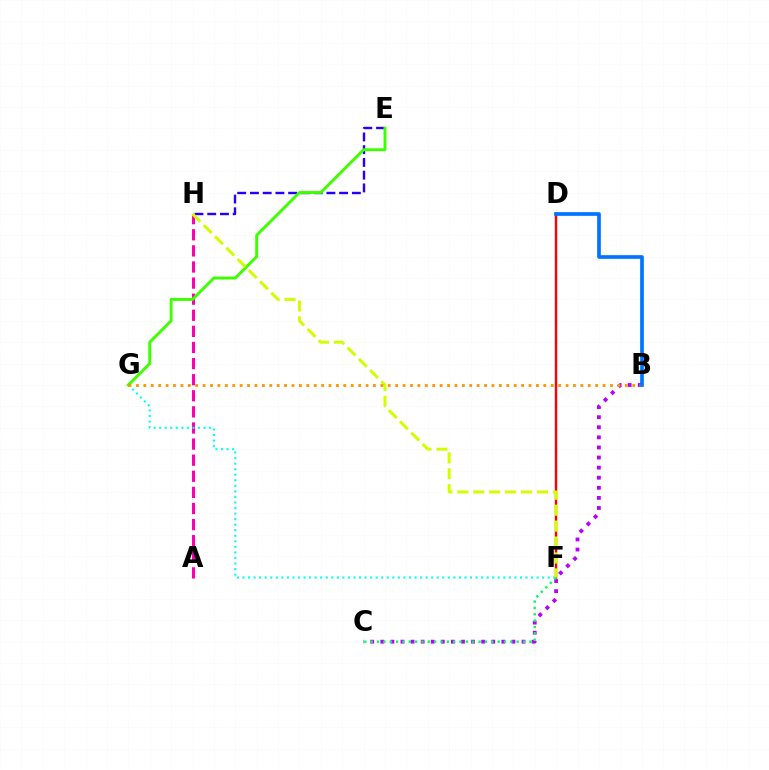{('A', 'H'): [{'color': '#ff00ac', 'line_style': 'dashed', 'thickness': 2.19}], ('D', 'F'): [{'color': '#ff0000', 'line_style': 'solid', 'thickness': 1.72}], ('F', 'G'): [{'color': '#00fff6', 'line_style': 'dotted', 'thickness': 1.51}], ('B', 'C'): [{'color': '#b900ff', 'line_style': 'dotted', 'thickness': 2.74}], ('E', 'H'): [{'color': '#2500ff', 'line_style': 'dashed', 'thickness': 1.73}], ('C', 'F'): [{'color': '#00ff5c', 'line_style': 'dotted', 'thickness': 1.72}], ('E', 'G'): [{'color': '#3dff00', 'line_style': 'solid', 'thickness': 2.1}], ('F', 'H'): [{'color': '#d1ff00', 'line_style': 'dashed', 'thickness': 2.16}], ('B', 'G'): [{'color': '#ff9400', 'line_style': 'dotted', 'thickness': 2.01}], ('B', 'D'): [{'color': '#0074ff', 'line_style': 'solid', 'thickness': 2.65}]}